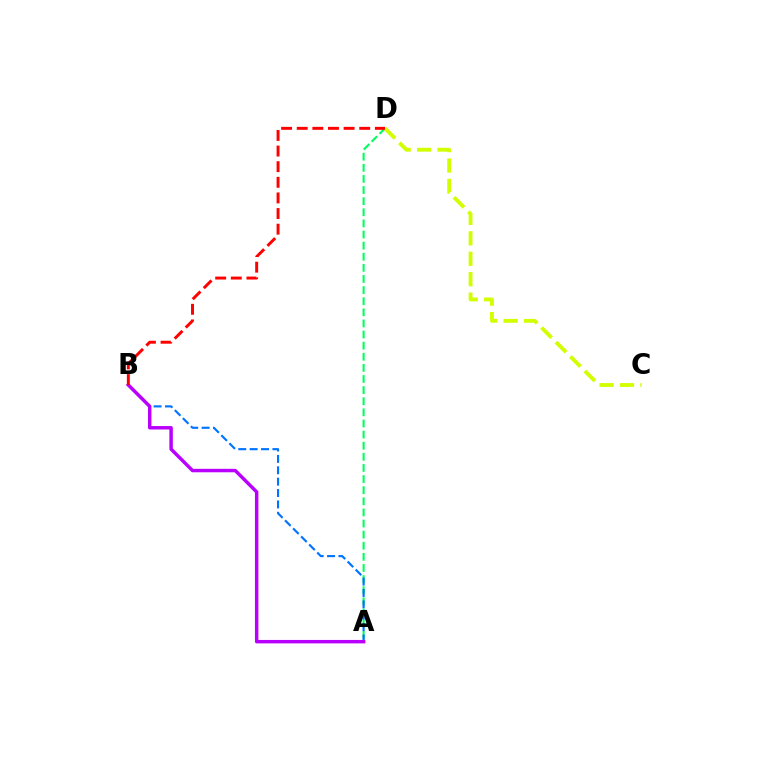{('A', 'D'): [{'color': '#00ff5c', 'line_style': 'dashed', 'thickness': 1.51}], ('A', 'B'): [{'color': '#0074ff', 'line_style': 'dashed', 'thickness': 1.55}, {'color': '#b900ff', 'line_style': 'solid', 'thickness': 2.49}], ('C', 'D'): [{'color': '#d1ff00', 'line_style': 'dashed', 'thickness': 2.77}], ('B', 'D'): [{'color': '#ff0000', 'line_style': 'dashed', 'thickness': 2.12}]}